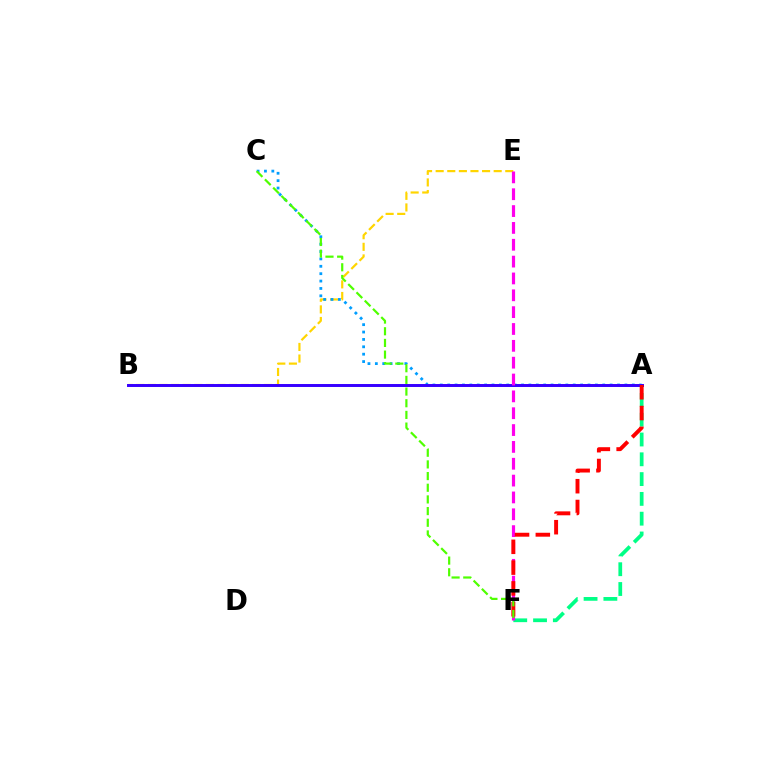{('A', 'F'): [{'color': '#00ff86', 'line_style': 'dashed', 'thickness': 2.69}, {'color': '#ff0000', 'line_style': 'dashed', 'thickness': 2.83}], ('B', 'E'): [{'color': '#ffd500', 'line_style': 'dashed', 'thickness': 1.58}], ('A', 'C'): [{'color': '#009eff', 'line_style': 'dotted', 'thickness': 2.01}], ('A', 'B'): [{'color': '#3700ff', 'line_style': 'solid', 'thickness': 2.13}], ('E', 'F'): [{'color': '#ff00ed', 'line_style': 'dashed', 'thickness': 2.29}], ('C', 'F'): [{'color': '#4fff00', 'line_style': 'dashed', 'thickness': 1.59}]}